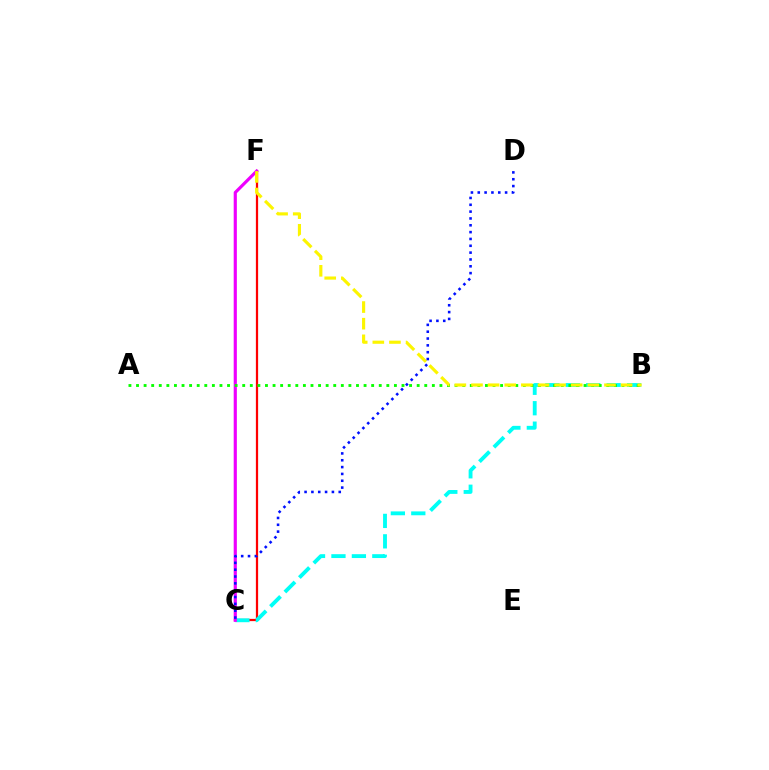{('C', 'F'): [{'color': '#ff0000', 'line_style': 'solid', 'thickness': 1.61}, {'color': '#ee00ff', 'line_style': 'solid', 'thickness': 2.28}], ('B', 'C'): [{'color': '#00fff6', 'line_style': 'dashed', 'thickness': 2.78}], ('A', 'B'): [{'color': '#08ff00', 'line_style': 'dotted', 'thickness': 2.06}], ('B', 'F'): [{'color': '#fcf500', 'line_style': 'dashed', 'thickness': 2.26}], ('C', 'D'): [{'color': '#0010ff', 'line_style': 'dotted', 'thickness': 1.86}]}